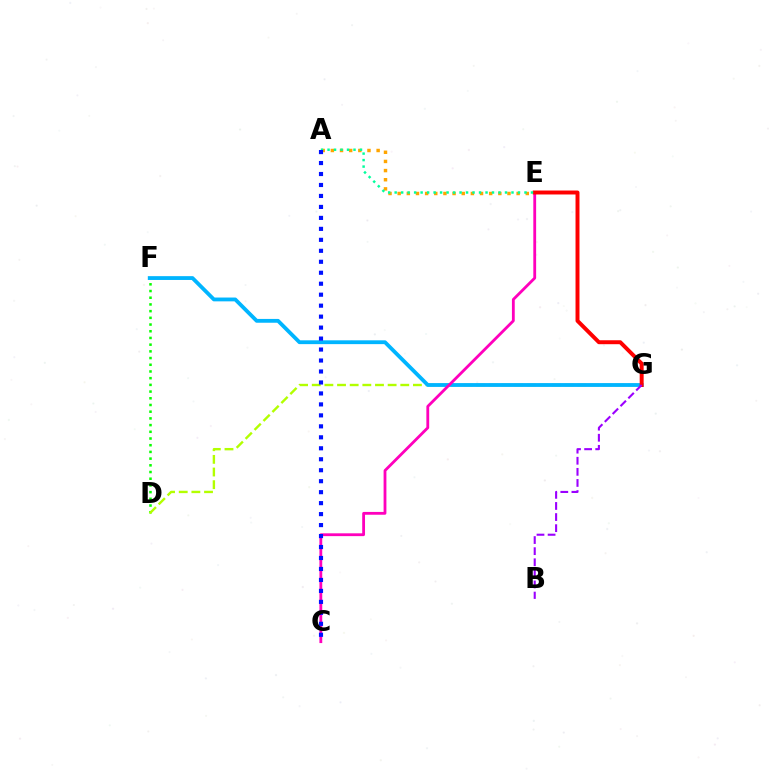{('D', 'F'): [{'color': '#08ff00', 'line_style': 'dotted', 'thickness': 1.82}], ('A', 'E'): [{'color': '#ffa500', 'line_style': 'dotted', 'thickness': 2.49}, {'color': '#00ff9d', 'line_style': 'dotted', 'thickness': 1.76}], ('D', 'G'): [{'color': '#b3ff00', 'line_style': 'dashed', 'thickness': 1.72}], ('F', 'G'): [{'color': '#00b5ff', 'line_style': 'solid', 'thickness': 2.75}], ('C', 'E'): [{'color': '#ff00bd', 'line_style': 'solid', 'thickness': 2.02}], ('E', 'G'): [{'color': '#ff0000', 'line_style': 'solid', 'thickness': 2.85}], ('B', 'G'): [{'color': '#9b00ff', 'line_style': 'dashed', 'thickness': 1.51}], ('A', 'C'): [{'color': '#0010ff', 'line_style': 'dotted', 'thickness': 2.98}]}